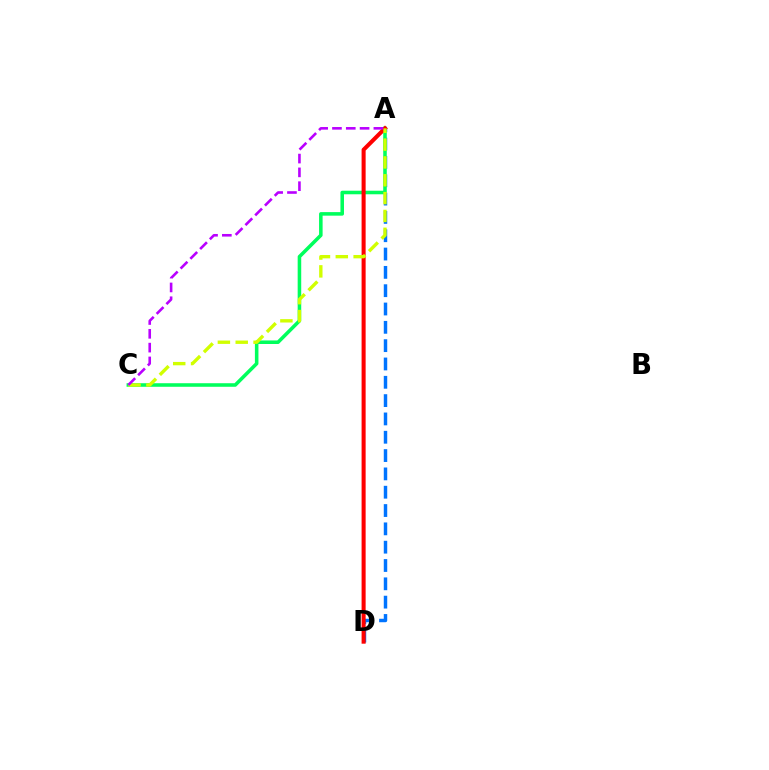{('A', 'D'): [{'color': '#0074ff', 'line_style': 'dashed', 'thickness': 2.49}, {'color': '#ff0000', 'line_style': 'solid', 'thickness': 2.91}], ('A', 'C'): [{'color': '#00ff5c', 'line_style': 'solid', 'thickness': 2.56}, {'color': '#d1ff00', 'line_style': 'dashed', 'thickness': 2.42}, {'color': '#b900ff', 'line_style': 'dashed', 'thickness': 1.88}]}